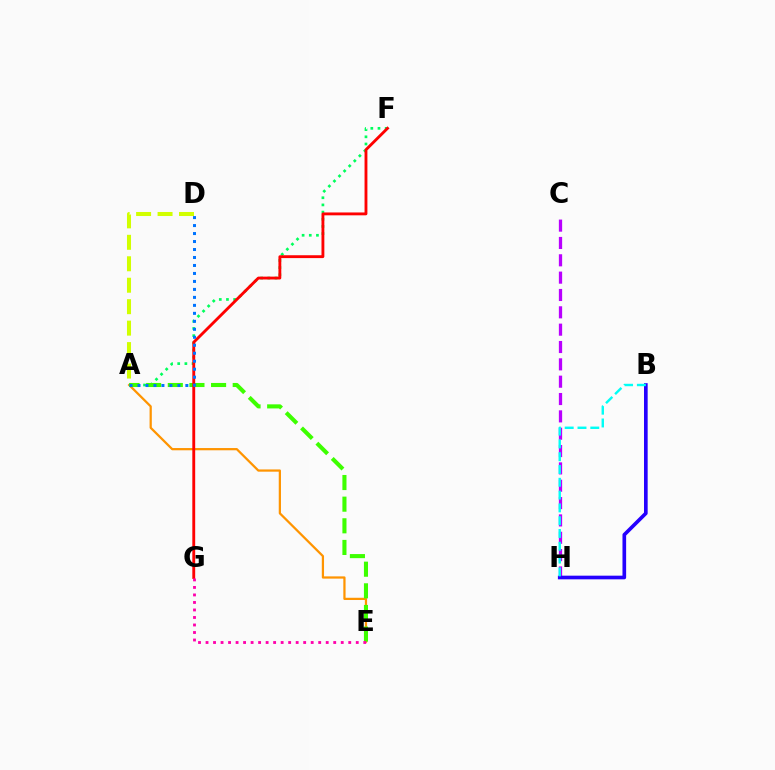{('A', 'E'): [{'color': '#ff9400', 'line_style': 'solid', 'thickness': 1.61}, {'color': '#3dff00', 'line_style': 'dashed', 'thickness': 2.94}], ('A', 'F'): [{'color': '#00ff5c', 'line_style': 'dotted', 'thickness': 1.95}], ('C', 'H'): [{'color': '#b900ff', 'line_style': 'dashed', 'thickness': 2.36}], ('F', 'G'): [{'color': '#ff0000', 'line_style': 'solid', 'thickness': 2.06}], ('B', 'H'): [{'color': '#2500ff', 'line_style': 'solid', 'thickness': 2.63}, {'color': '#00fff6', 'line_style': 'dashed', 'thickness': 1.74}], ('E', 'G'): [{'color': '#ff00ac', 'line_style': 'dotted', 'thickness': 2.04}], ('A', 'D'): [{'color': '#d1ff00', 'line_style': 'dashed', 'thickness': 2.91}, {'color': '#0074ff', 'line_style': 'dotted', 'thickness': 2.17}]}